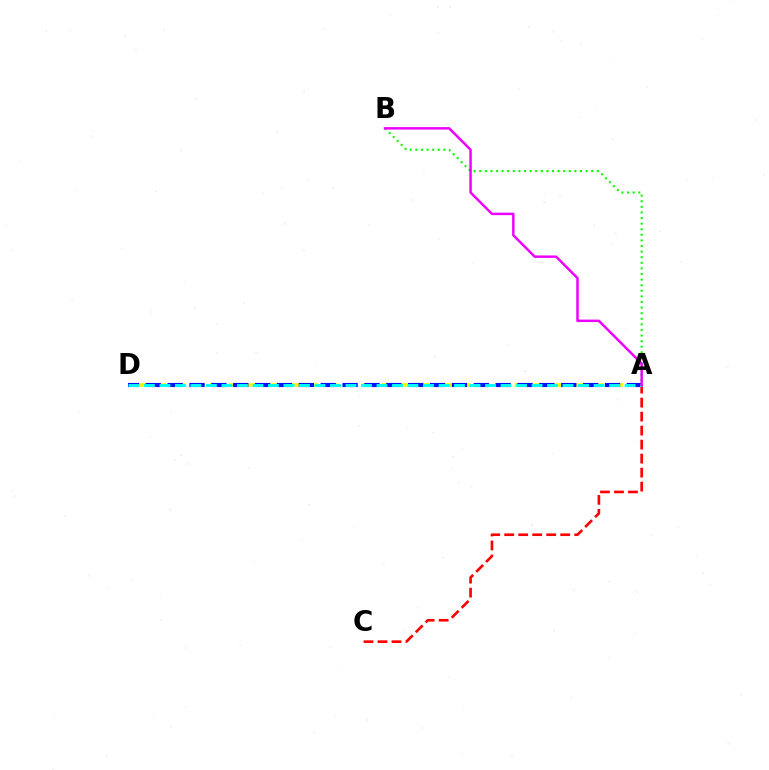{('A', 'B'): [{'color': '#08ff00', 'line_style': 'dotted', 'thickness': 1.52}, {'color': '#ee00ff', 'line_style': 'solid', 'thickness': 1.78}], ('A', 'D'): [{'color': '#fcf500', 'line_style': 'dashed', 'thickness': 2.59}, {'color': '#0010ff', 'line_style': 'dashed', 'thickness': 2.97}, {'color': '#00fff6', 'line_style': 'dashed', 'thickness': 2.11}], ('A', 'C'): [{'color': '#ff0000', 'line_style': 'dashed', 'thickness': 1.9}]}